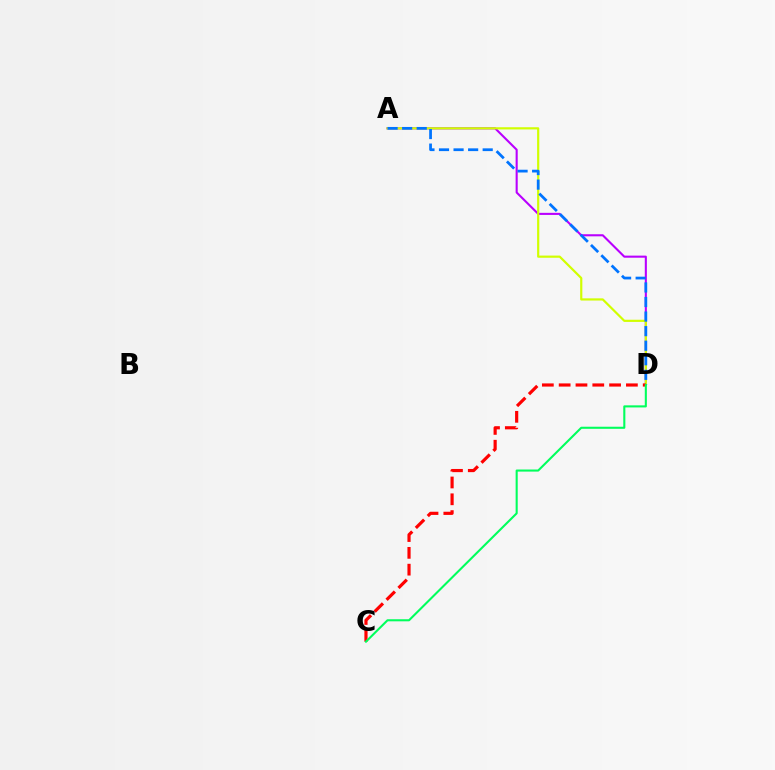{('A', 'D'): [{'color': '#b900ff', 'line_style': 'solid', 'thickness': 1.51}, {'color': '#d1ff00', 'line_style': 'solid', 'thickness': 1.58}, {'color': '#0074ff', 'line_style': 'dashed', 'thickness': 1.98}], ('C', 'D'): [{'color': '#ff0000', 'line_style': 'dashed', 'thickness': 2.28}, {'color': '#00ff5c', 'line_style': 'solid', 'thickness': 1.5}]}